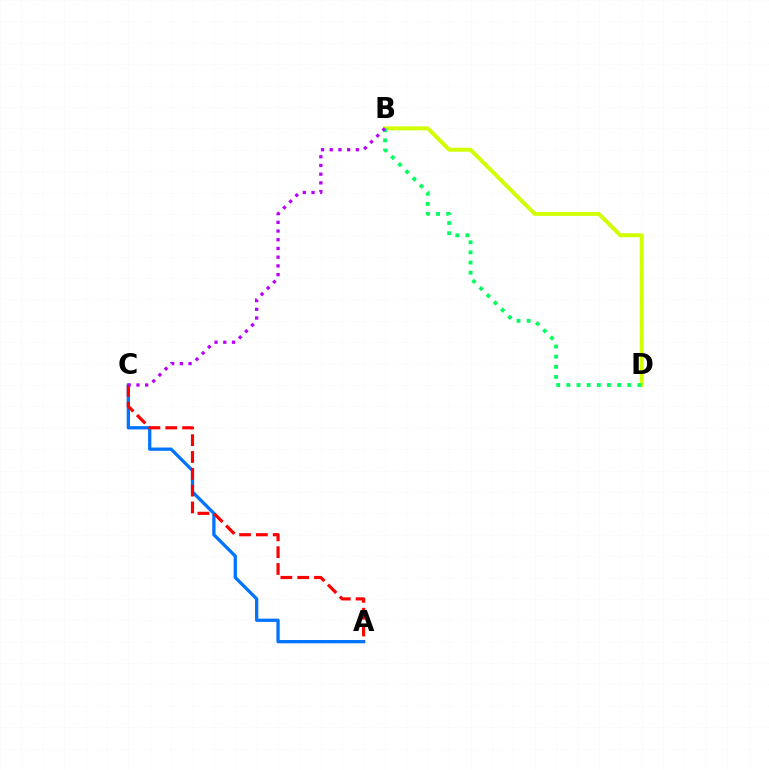{('A', 'C'): [{'color': '#0074ff', 'line_style': 'solid', 'thickness': 2.36}, {'color': '#ff0000', 'line_style': 'dashed', 'thickness': 2.29}], ('B', 'D'): [{'color': '#d1ff00', 'line_style': 'solid', 'thickness': 2.85}, {'color': '#00ff5c', 'line_style': 'dotted', 'thickness': 2.76}], ('B', 'C'): [{'color': '#b900ff', 'line_style': 'dotted', 'thickness': 2.37}]}